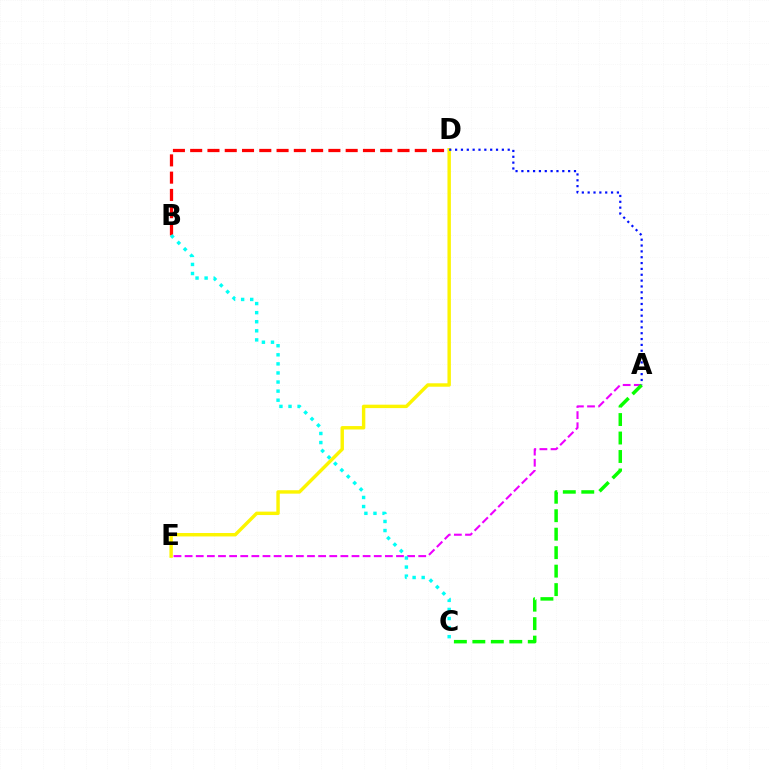{('A', 'E'): [{'color': '#ee00ff', 'line_style': 'dashed', 'thickness': 1.51}], ('B', 'D'): [{'color': '#ff0000', 'line_style': 'dashed', 'thickness': 2.35}], ('D', 'E'): [{'color': '#fcf500', 'line_style': 'solid', 'thickness': 2.46}], ('A', 'D'): [{'color': '#0010ff', 'line_style': 'dotted', 'thickness': 1.59}], ('A', 'C'): [{'color': '#08ff00', 'line_style': 'dashed', 'thickness': 2.51}], ('B', 'C'): [{'color': '#00fff6', 'line_style': 'dotted', 'thickness': 2.47}]}